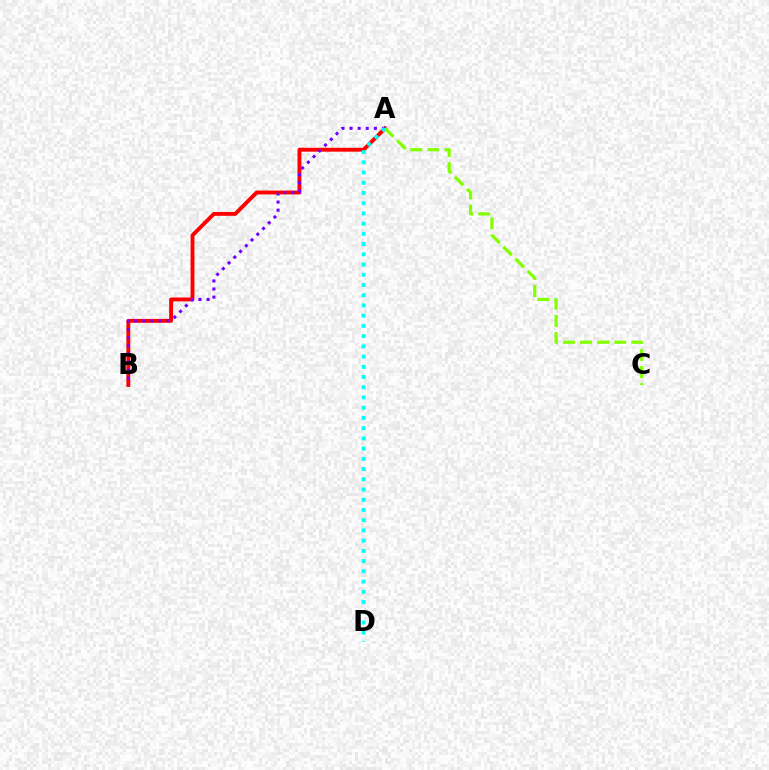{('A', 'B'): [{'color': '#ff0000', 'line_style': 'solid', 'thickness': 2.8}, {'color': '#7200ff', 'line_style': 'dotted', 'thickness': 2.2}], ('A', 'C'): [{'color': '#84ff00', 'line_style': 'dashed', 'thickness': 2.32}], ('A', 'D'): [{'color': '#00fff6', 'line_style': 'dotted', 'thickness': 2.78}]}